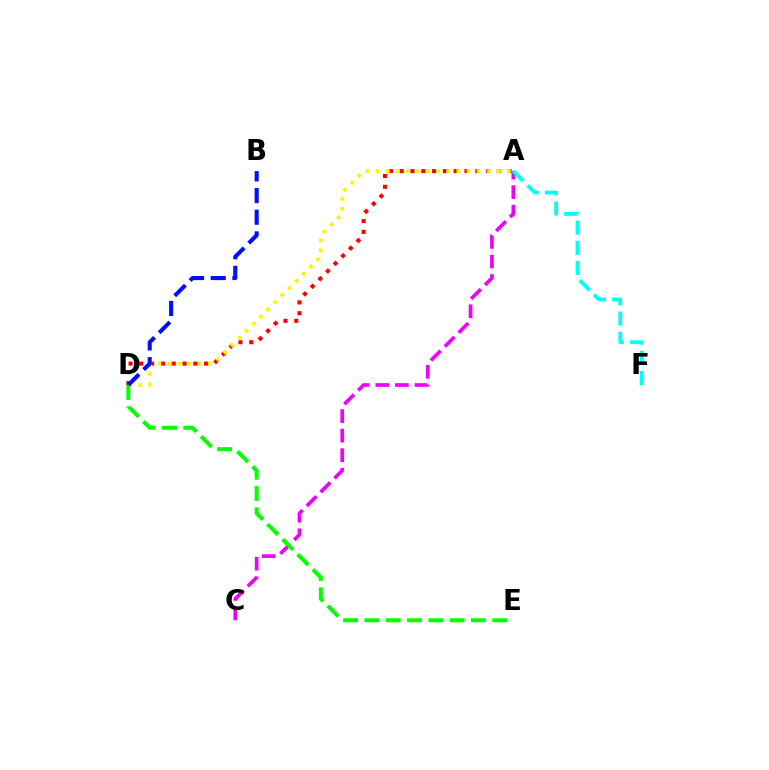{('A', 'D'): [{'color': '#ff0000', 'line_style': 'dotted', 'thickness': 2.93}, {'color': '#fcf500', 'line_style': 'dotted', 'thickness': 2.74}], ('A', 'C'): [{'color': '#ee00ff', 'line_style': 'dashed', 'thickness': 2.66}], ('A', 'F'): [{'color': '#00fff6', 'line_style': 'dashed', 'thickness': 2.75}], ('D', 'E'): [{'color': '#08ff00', 'line_style': 'dashed', 'thickness': 2.9}], ('B', 'D'): [{'color': '#0010ff', 'line_style': 'dashed', 'thickness': 2.94}]}